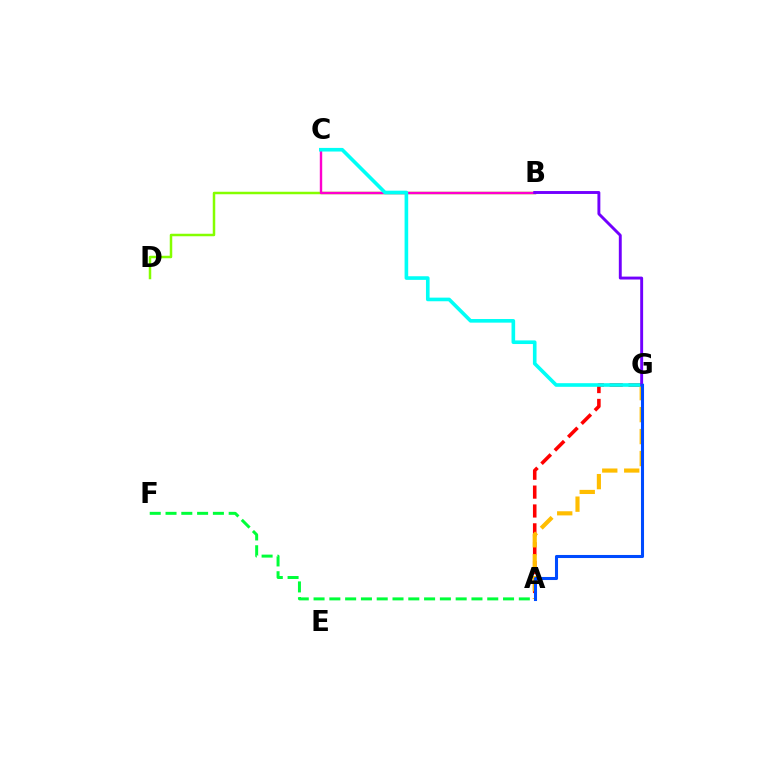{('A', 'G'): [{'color': '#ff0000', 'line_style': 'dashed', 'thickness': 2.56}, {'color': '#ffbd00', 'line_style': 'dashed', 'thickness': 2.98}, {'color': '#004bff', 'line_style': 'solid', 'thickness': 2.21}], ('B', 'D'): [{'color': '#84ff00', 'line_style': 'solid', 'thickness': 1.8}], ('B', 'C'): [{'color': '#ff00cf', 'line_style': 'solid', 'thickness': 1.73}], ('A', 'F'): [{'color': '#00ff39', 'line_style': 'dashed', 'thickness': 2.15}], ('C', 'G'): [{'color': '#00fff6', 'line_style': 'solid', 'thickness': 2.61}], ('B', 'G'): [{'color': '#7200ff', 'line_style': 'solid', 'thickness': 2.1}]}